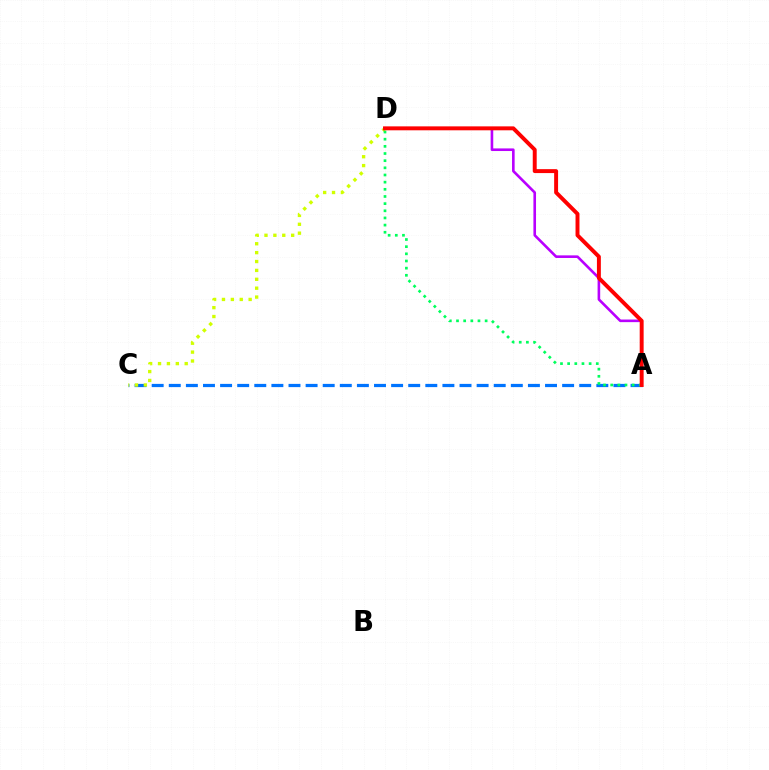{('A', 'D'): [{'color': '#b900ff', 'line_style': 'solid', 'thickness': 1.88}, {'color': '#00ff5c', 'line_style': 'dotted', 'thickness': 1.95}, {'color': '#ff0000', 'line_style': 'solid', 'thickness': 2.83}], ('A', 'C'): [{'color': '#0074ff', 'line_style': 'dashed', 'thickness': 2.32}], ('C', 'D'): [{'color': '#d1ff00', 'line_style': 'dotted', 'thickness': 2.42}]}